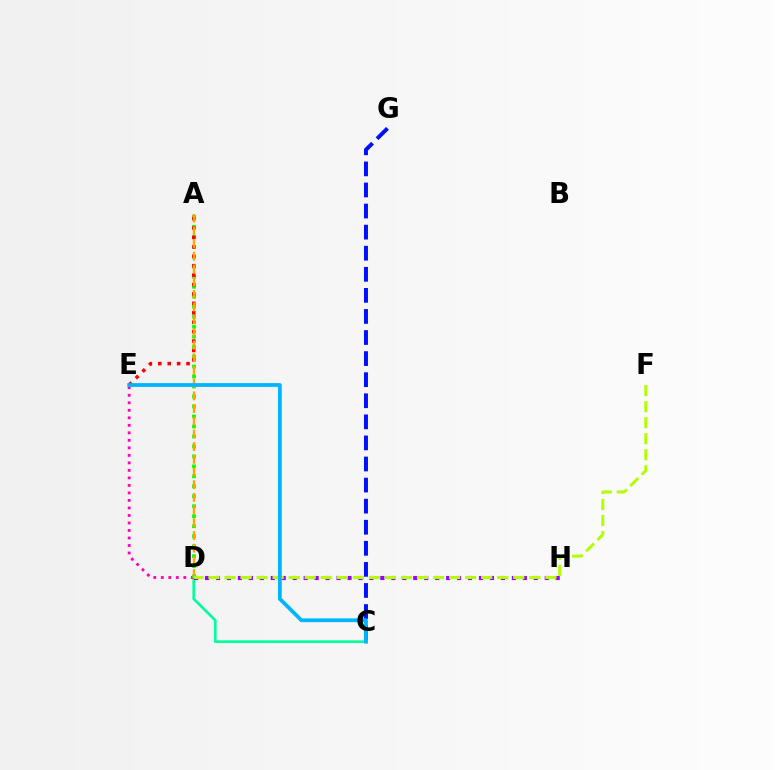{('C', 'D'): [{'color': '#00ff9d', 'line_style': 'solid', 'thickness': 1.93}], ('D', 'E'): [{'color': '#ff00bd', 'line_style': 'dotted', 'thickness': 2.04}], ('A', 'D'): [{'color': '#08ff00', 'line_style': 'dotted', 'thickness': 2.71}, {'color': '#ffa500', 'line_style': 'dashed', 'thickness': 1.72}], ('C', 'G'): [{'color': '#0010ff', 'line_style': 'dashed', 'thickness': 2.86}], ('A', 'E'): [{'color': '#ff0000', 'line_style': 'dotted', 'thickness': 2.56}], ('D', 'H'): [{'color': '#9b00ff', 'line_style': 'dotted', 'thickness': 2.98}], ('D', 'F'): [{'color': '#b3ff00', 'line_style': 'dashed', 'thickness': 2.18}], ('C', 'E'): [{'color': '#00b5ff', 'line_style': 'solid', 'thickness': 2.73}]}